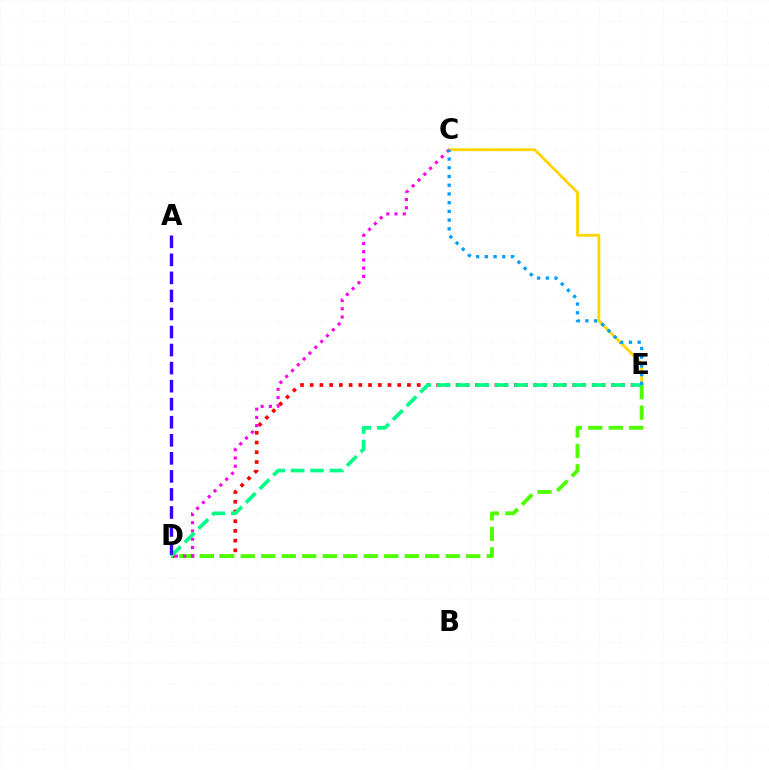{('C', 'E'): [{'color': '#ffd500', 'line_style': 'solid', 'thickness': 2.03}, {'color': '#009eff', 'line_style': 'dotted', 'thickness': 2.37}], ('D', 'E'): [{'color': '#ff0000', 'line_style': 'dotted', 'thickness': 2.64}, {'color': '#4fff00', 'line_style': 'dashed', 'thickness': 2.78}, {'color': '#00ff86', 'line_style': 'dashed', 'thickness': 2.63}], ('C', 'D'): [{'color': '#ff00ed', 'line_style': 'dotted', 'thickness': 2.24}], ('A', 'D'): [{'color': '#3700ff', 'line_style': 'dashed', 'thickness': 2.45}]}